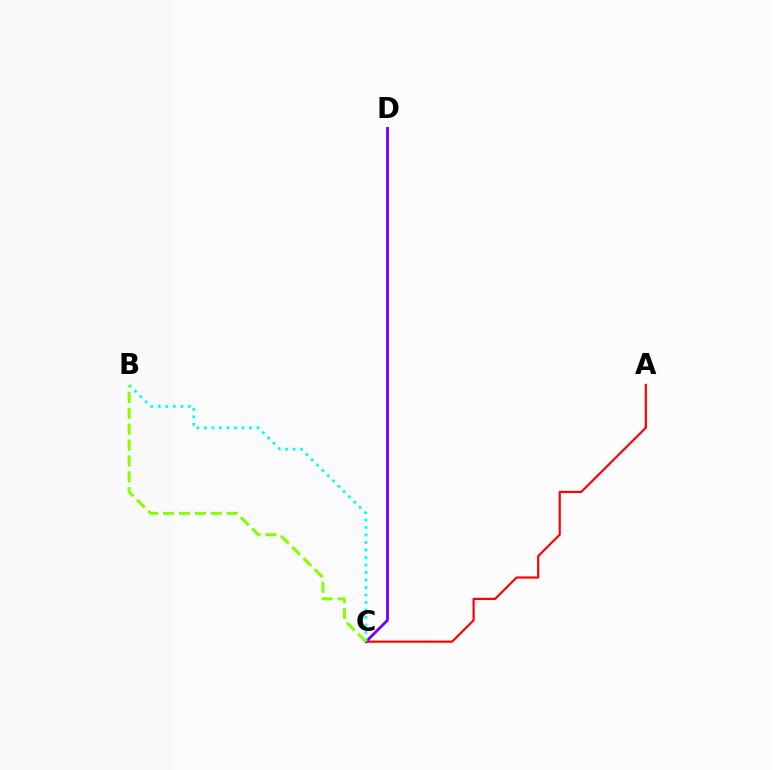{('A', 'C'): [{'color': '#ff0000', 'line_style': 'solid', 'thickness': 1.57}], ('C', 'D'): [{'color': '#7200ff', 'line_style': 'solid', 'thickness': 2.01}], ('B', 'C'): [{'color': '#00fff6', 'line_style': 'dotted', 'thickness': 2.04}, {'color': '#84ff00', 'line_style': 'dashed', 'thickness': 2.16}]}